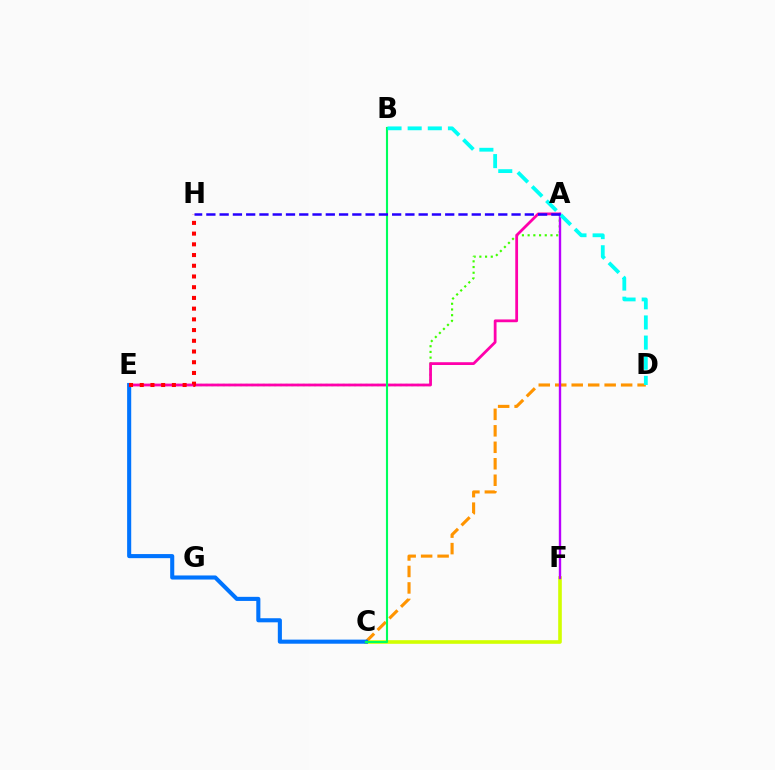{('C', 'F'): [{'color': '#d1ff00', 'line_style': 'solid', 'thickness': 2.61}], ('A', 'E'): [{'color': '#3dff00', 'line_style': 'dotted', 'thickness': 1.55}, {'color': '#ff00ac', 'line_style': 'solid', 'thickness': 2.0}], ('C', 'D'): [{'color': '#ff9400', 'line_style': 'dashed', 'thickness': 2.24}], ('C', 'E'): [{'color': '#0074ff', 'line_style': 'solid', 'thickness': 2.94}], ('A', 'F'): [{'color': '#b900ff', 'line_style': 'solid', 'thickness': 1.71}], ('E', 'H'): [{'color': '#ff0000', 'line_style': 'dotted', 'thickness': 2.91}], ('B', 'C'): [{'color': '#00ff5c', 'line_style': 'solid', 'thickness': 1.52}], ('B', 'D'): [{'color': '#00fff6', 'line_style': 'dashed', 'thickness': 2.74}], ('A', 'H'): [{'color': '#2500ff', 'line_style': 'dashed', 'thickness': 1.8}]}